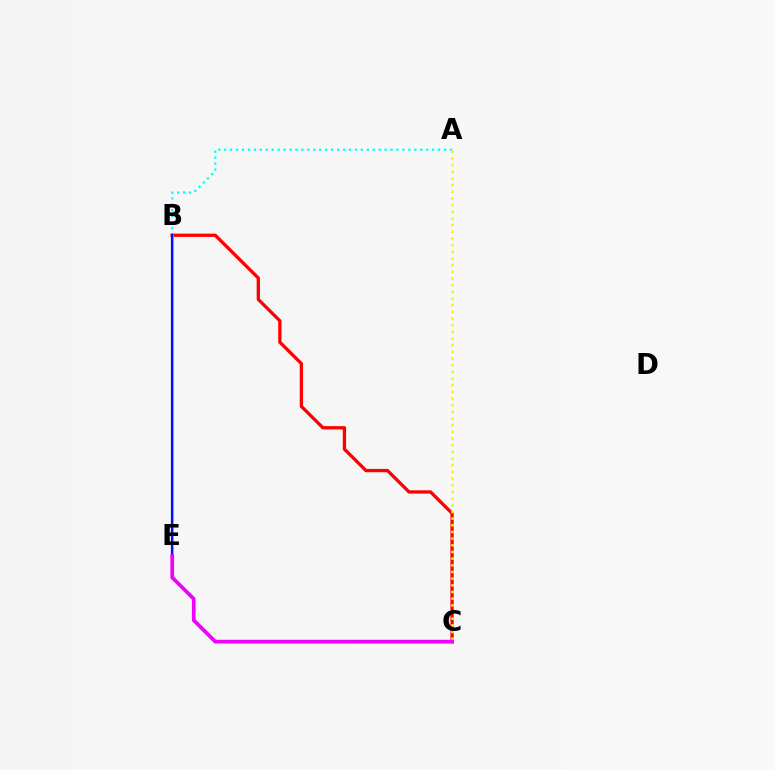{('A', 'B'): [{'color': '#00fff6', 'line_style': 'dotted', 'thickness': 1.61}], ('B', 'C'): [{'color': '#ff0000', 'line_style': 'solid', 'thickness': 2.37}], ('A', 'C'): [{'color': '#fcf500', 'line_style': 'dotted', 'thickness': 1.81}], ('B', 'E'): [{'color': '#08ff00', 'line_style': 'solid', 'thickness': 1.82}, {'color': '#0010ff', 'line_style': 'solid', 'thickness': 1.59}], ('C', 'E'): [{'color': '#ee00ff', 'line_style': 'solid', 'thickness': 2.69}]}